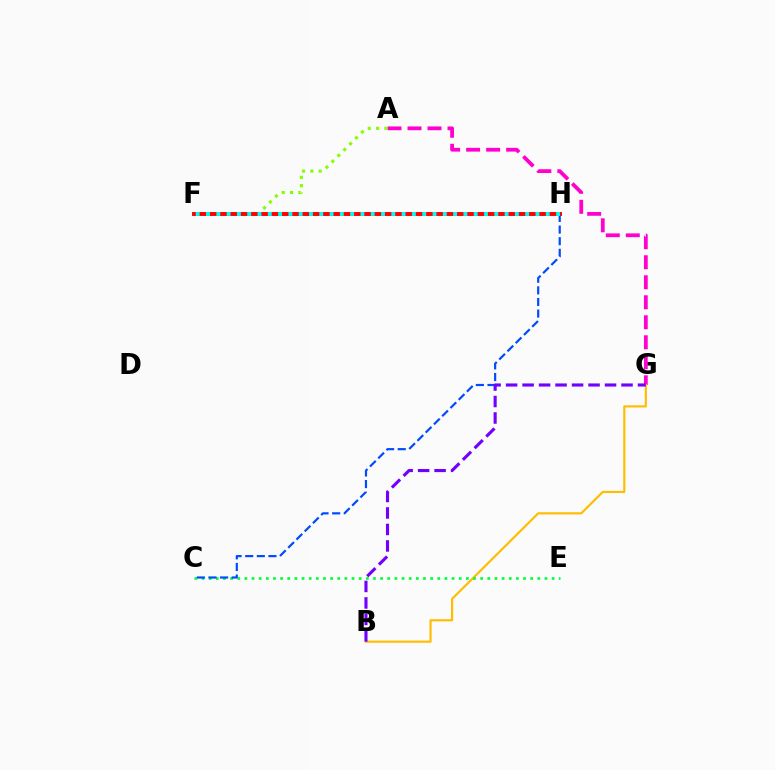{('A', 'G'): [{'color': '#ff00cf', 'line_style': 'dashed', 'thickness': 2.72}], ('B', 'G'): [{'color': '#ffbd00', 'line_style': 'solid', 'thickness': 1.56}, {'color': '#7200ff', 'line_style': 'dashed', 'thickness': 2.24}], ('C', 'E'): [{'color': '#00ff39', 'line_style': 'dotted', 'thickness': 1.94}], ('C', 'H'): [{'color': '#004bff', 'line_style': 'dashed', 'thickness': 1.58}], ('A', 'F'): [{'color': '#84ff00', 'line_style': 'dotted', 'thickness': 2.27}], ('F', 'H'): [{'color': '#ff0000', 'line_style': 'solid', 'thickness': 2.83}, {'color': '#00fff6', 'line_style': 'dotted', 'thickness': 2.8}]}